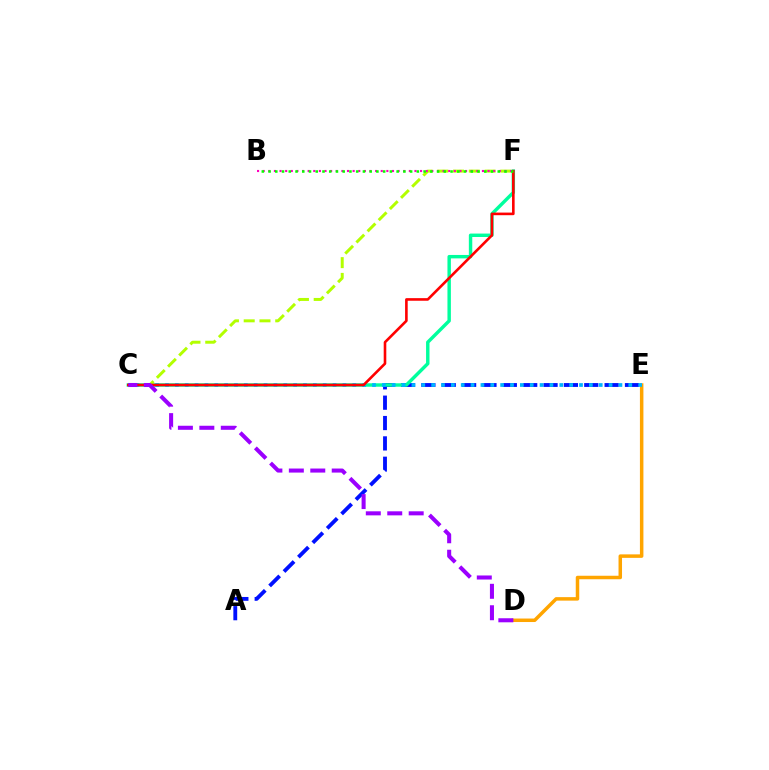{('D', 'E'): [{'color': '#ffa500', 'line_style': 'solid', 'thickness': 2.51}], ('A', 'E'): [{'color': '#0010ff', 'line_style': 'dashed', 'thickness': 2.77}], ('C', 'F'): [{'color': '#00ff9d', 'line_style': 'solid', 'thickness': 2.47}, {'color': '#b3ff00', 'line_style': 'dashed', 'thickness': 2.14}, {'color': '#ff0000', 'line_style': 'solid', 'thickness': 1.88}], ('C', 'E'): [{'color': '#00b5ff', 'line_style': 'dotted', 'thickness': 2.68}], ('B', 'F'): [{'color': '#ff00bd', 'line_style': 'dotted', 'thickness': 1.53}, {'color': '#08ff00', 'line_style': 'dotted', 'thickness': 1.83}], ('C', 'D'): [{'color': '#9b00ff', 'line_style': 'dashed', 'thickness': 2.91}]}